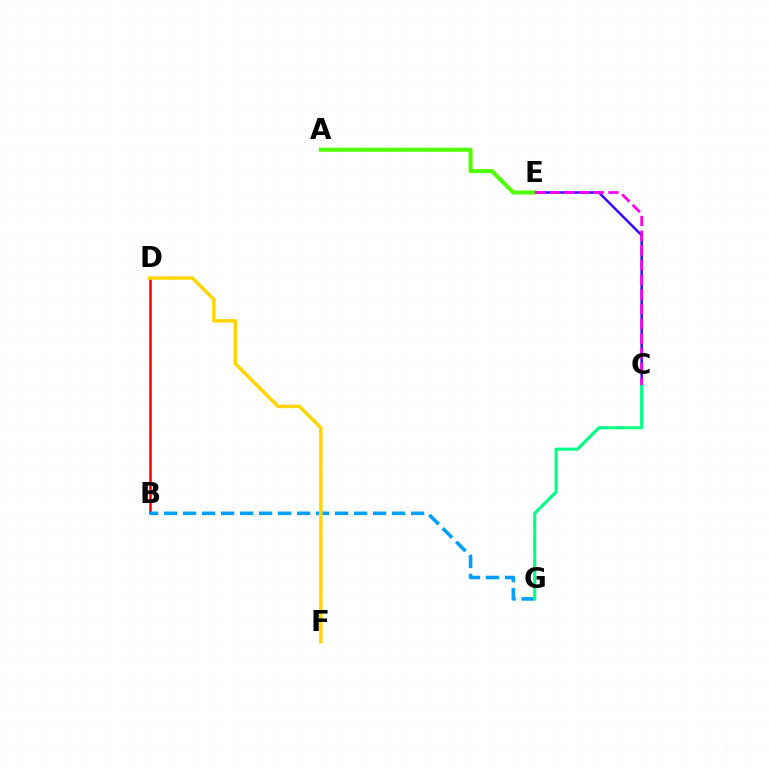{('B', 'D'): [{'color': '#ff0000', 'line_style': 'solid', 'thickness': 1.81}], ('B', 'G'): [{'color': '#009eff', 'line_style': 'dashed', 'thickness': 2.58}], ('D', 'F'): [{'color': '#ffd500', 'line_style': 'solid', 'thickness': 2.49}], ('C', 'E'): [{'color': '#3700ff', 'line_style': 'solid', 'thickness': 1.77}, {'color': '#ff00ed', 'line_style': 'dashed', 'thickness': 2.0}], ('A', 'E'): [{'color': '#4fff00', 'line_style': 'solid', 'thickness': 2.91}], ('C', 'G'): [{'color': '#00ff86', 'line_style': 'solid', 'thickness': 2.24}]}